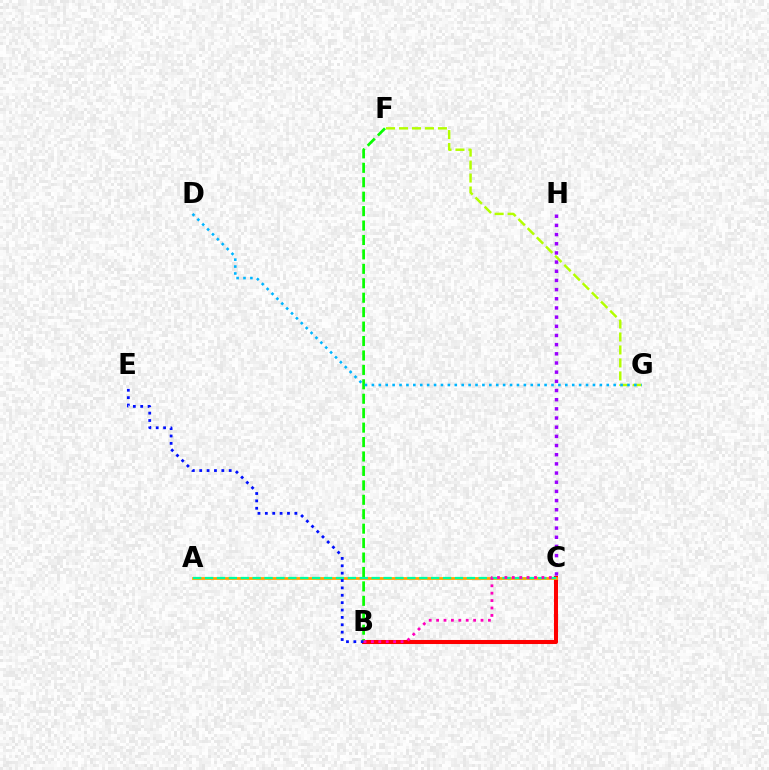{('C', 'H'): [{'color': '#9b00ff', 'line_style': 'dotted', 'thickness': 2.49}], ('B', 'C'): [{'color': '#ff0000', 'line_style': 'solid', 'thickness': 2.92}, {'color': '#ff00bd', 'line_style': 'dotted', 'thickness': 2.01}], ('B', 'F'): [{'color': '#08ff00', 'line_style': 'dashed', 'thickness': 1.96}], ('A', 'C'): [{'color': '#ffa500', 'line_style': 'solid', 'thickness': 2.0}, {'color': '#00ff9d', 'line_style': 'dashed', 'thickness': 1.62}], ('B', 'E'): [{'color': '#0010ff', 'line_style': 'dotted', 'thickness': 2.0}], ('F', 'G'): [{'color': '#b3ff00', 'line_style': 'dashed', 'thickness': 1.76}], ('D', 'G'): [{'color': '#00b5ff', 'line_style': 'dotted', 'thickness': 1.88}]}